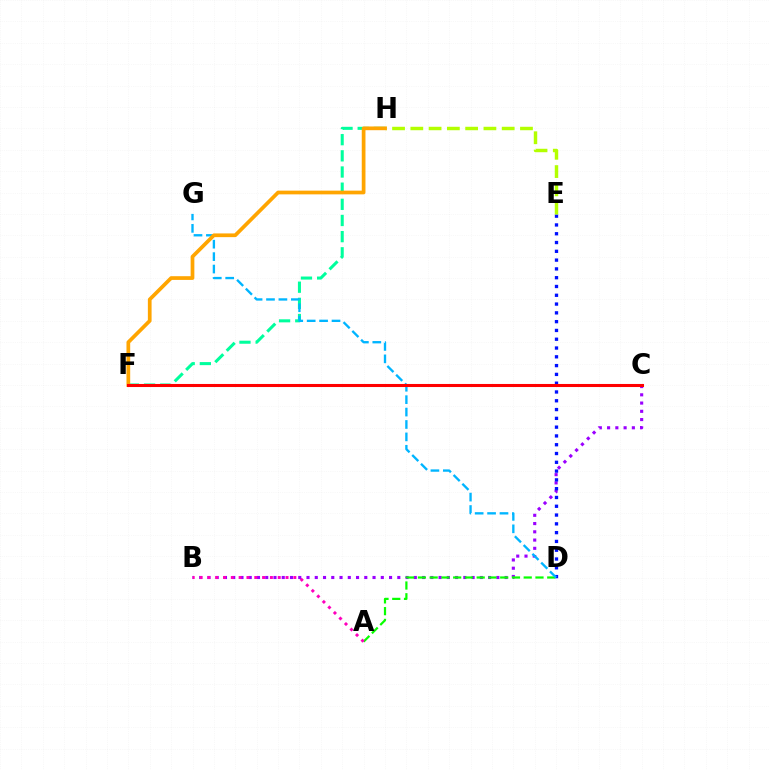{('B', 'C'): [{'color': '#9b00ff', 'line_style': 'dotted', 'thickness': 2.24}], ('D', 'E'): [{'color': '#0010ff', 'line_style': 'dotted', 'thickness': 2.39}], ('E', 'H'): [{'color': '#b3ff00', 'line_style': 'dashed', 'thickness': 2.48}], ('F', 'H'): [{'color': '#00ff9d', 'line_style': 'dashed', 'thickness': 2.2}, {'color': '#ffa500', 'line_style': 'solid', 'thickness': 2.68}], ('A', 'D'): [{'color': '#08ff00', 'line_style': 'dashed', 'thickness': 1.6}], ('D', 'G'): [{'color': '#00b5ff', 'line_style': 'dashed', 'thickness': 1.69}], ('A', 'B'): [{'color': '#ff00bd', 'line_style': 'dotted', 'thickness': 2.12}], ('C', 'F'): [{'color': '#ff0000', 'line_style': 'solid', 'thickness': 2.21}]}